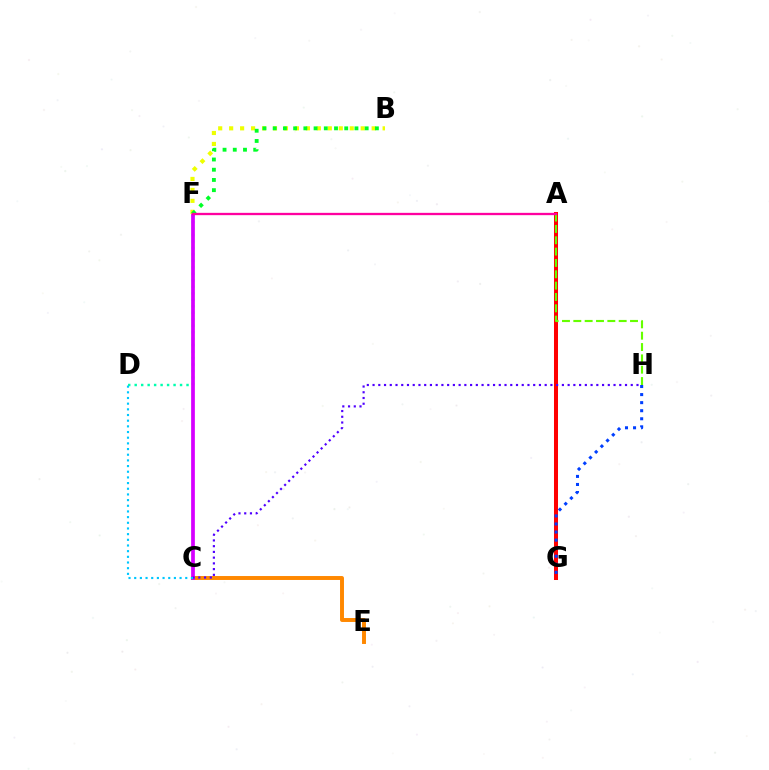{('A', 'G'): [{'color': '#ff0000', 'line_style': 'solid', 'thickness': 2.89}], ('C', 'E'): [{'color': '#ff8800', 'line_style': 'solid', 'thickness': 2.83}], ('A', 'H'): [{'color': '#66ff00', 'line_style': 'dashed', 'thickness': 1.54}], ('D', 'F'): [{'color': '#00ffaf', 'line_style': 'dotted', 'thickness': 1.76}], ('C', 'F'): [{'color': '#d600ff', 'line_style': 'solid', 'thickness': 2.69}], ('B', 'F'): [{'color': '#eeff00', 'line_style': 'dotted', 'thickness': 2.98}, {'color': '#00ff27', 'line_style': 'dotted', 'thickness': 2.78}], ('G', 'H'): [{'color': '#003fff', 'line_style': 'dotted', 'thickness': 2.19}], ('A', 'F'): [{'color': '#ff00a0', 'line_style': 'solid', 'thickness': 1.67}], ('C', 'H'): [{'color': '#4f00ff', 'line_style': 'dotted', 'thickness': 1.56}], ('C', 'D'): [{'color': '#00c7ff', 'line_style': 'dotted', 'thickness': 1.54}]}